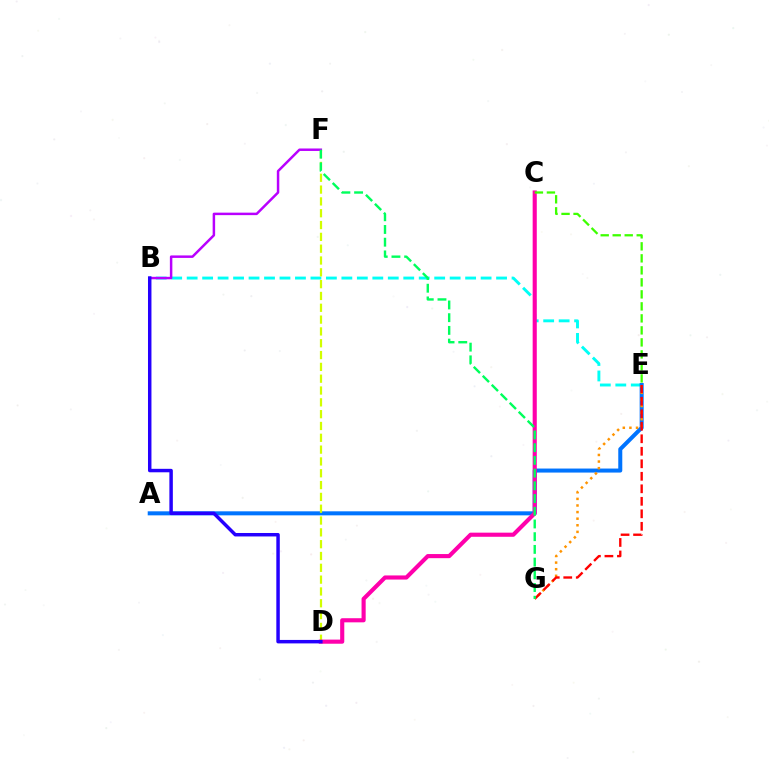{('B', 'E'): [{'color': '#00fff6', 'line_style': 'dashed', 'thickness': 2.1}], ('A', 'E'): [{'color': '#0074ff', 'line_style': 'solid', 'thickness': 2.89}], ('D', 'F'): [{'color': '#d1ff00', 'line_style': 'dashed', 'thickness': 1.61}], ('B', 'F'): [{'color': '#b900ff', 'line_style': 'solid', 'thickness': 1.78}], ('E', 'G'): [{'color': '#ff9400', 'line_style': 'dotted', 'thickness': 1.79}, {'color': '#ff0000', 'line_style': 'dashed', 'thickness': 1.7}], ('C', 'D'): [{'color': '#ff00ac', 'line_style': 'solid', 'thickness': 2.97}], ('F', 'G'): [{'color': '#00ff5c', 'line_style': 'dashed', 'thickness': 1.73}], ('B', 'D'): [{'color': '#2500ff', 'line_style': 'solid', 'thickness': 2.49}], ('C', 'E'): [{'color': '#3dff00', 'line_style': 'dashed', 'thickness': 1.63}]}